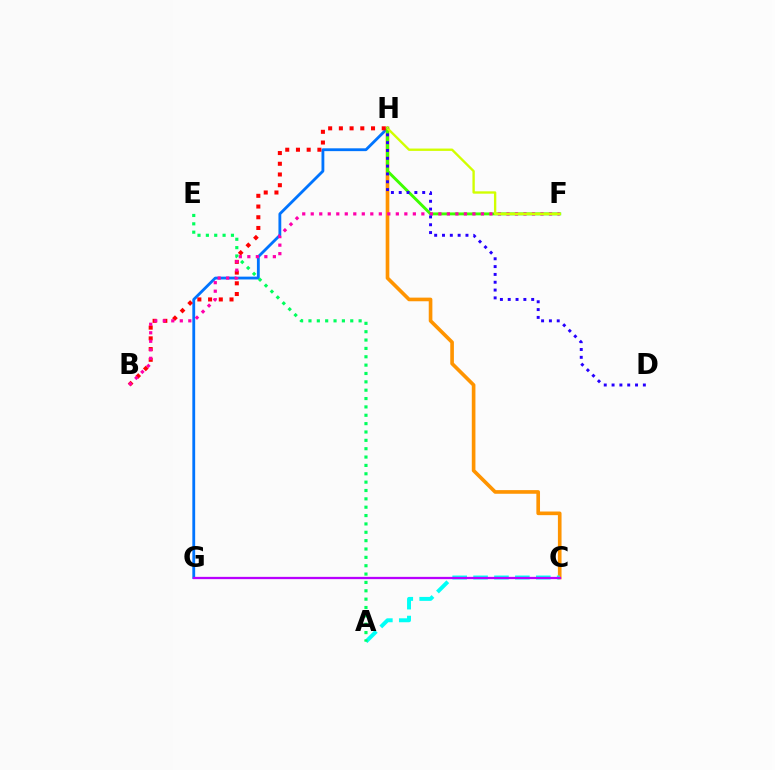{('G', 'H'): [{'color': '#0074ff', 'line_style': 'solid', 'thickness': 2.03}], ('C', 'H'): [{'color': '#ff9400', 'line_style': 'solid', 'thickness': 2.62}], ('F', 'H'): [{'color': '#3dff00', 'line_style': 'solid', 'thickness': 2.1}, {'color': '#d1ff00', 'line_style': 'solid', 'thickness': 1.69}], ('B', 'H'): [{'color': '#ff0000', 'line_style': 'dotted', 'thickness': 2.91}], ('B', 'F'): [{'color': '#ff00ac', 'line_style': 'dotted', 'thickness': 2.31}], ('A', 'C'): [{'color': '#00fff6', 'line_style': 'dashed', 'thickness': 2.84}], ('A', 'E'): [{'color': '#00ff5c', 'line_style': 'dotted', 'thickness': 2.27}], ('D', 'H'): [{'color': '#2500ff', 'line_style': 'dotted', 'thickness': 2.13}], ('C', 'G'): [{'color': '#b900ff', 'line_style': 'solid', 'thickness': 1.63}]}